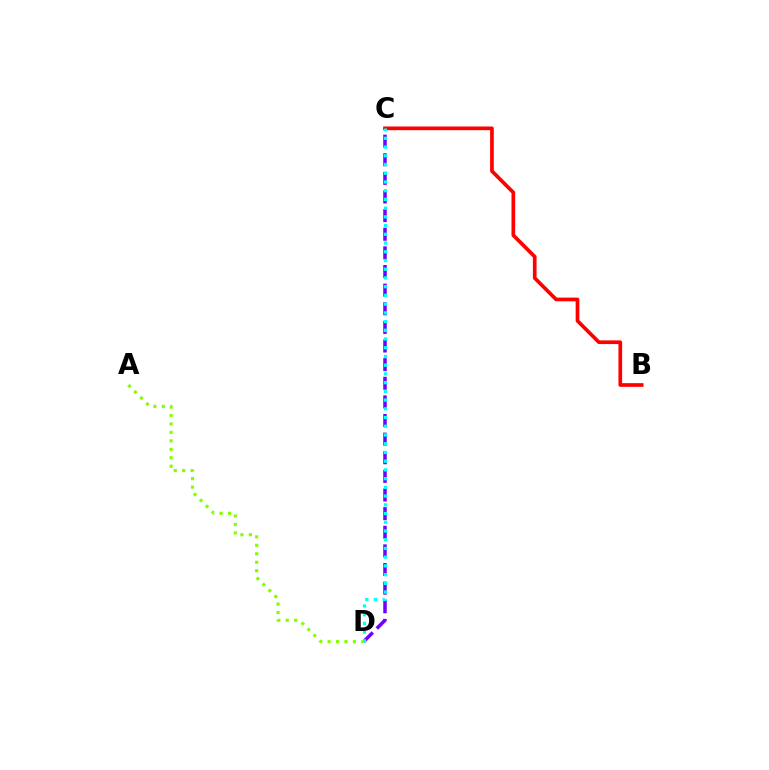{('C', 'D'): [{'color': '#7200ff', 'line_style': 'dashed', 'thickness': 2.53}, {'color': '#00fff6', 'line_style': 'dotted', 'thickness': 2.37}], ('B', 'C'): [{'color': '#ff0000', 'line_style': 'solid', 'thickness': 2.65}], ('A', 'D'): [{'color': '#84ff00', 'line_style': 'dotted', 'thickness': 2.3}]}